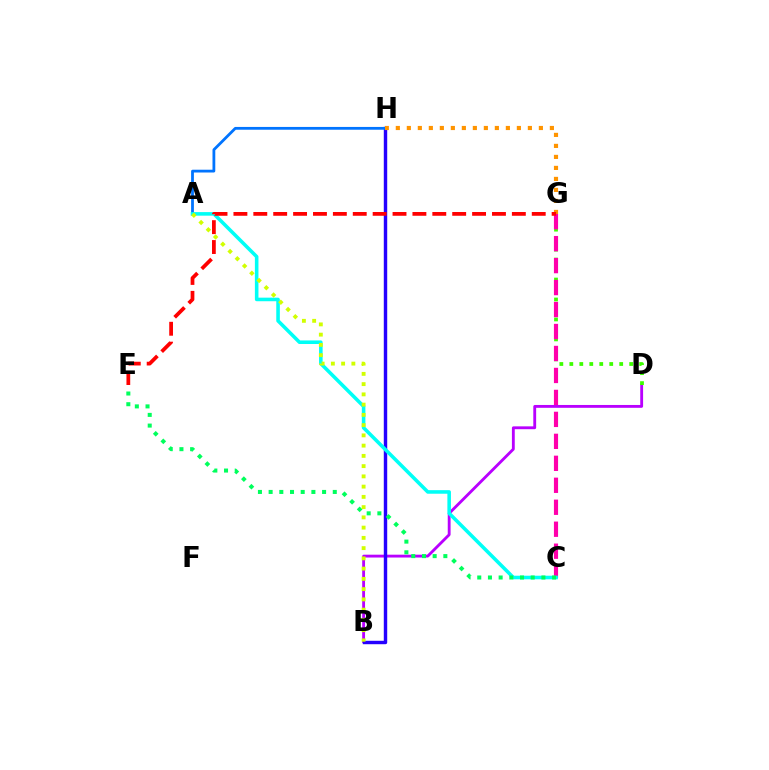{('B', 'D'): [{'color': '#b900ff', 'line_style': 'solid', 'thickness': 2.05}], ('B', 'H'): [{'color': '#2500ff', 'line_style': 'solid', 'thickness': 2.46}], ('D', 'G'): [{'color': '#3dff00', 'line_style': 'dotted', 'thickness': 2.71}], ('A', 'H'): [{'color': '#0074ff', 'line_style': 'solid', 'thickness': 2.01}], ('C', 'G'): [{'color': '#ff00ac', 'line_style': 'dashed', 'thickness': 2.98}], ('G', 'H'): [{'color': '#ff9400', 'line_style': 'dotted', 'thickness': 2.99}], ('A', 'C'): [{'color': '#00fff6', 'line_style': 'solid', 'thickness': 2.57}], ('E', 'G'): [{'color': '#ff0000', 'line_style': 'dashed', 'thickness': 2.7}], ('C', 'E'): [{'color': '#00ff5c', 'line_style': 'dotted', 'thickness': 2.9}], ('A', 'B'): [{'color': '#d1ff00', 'line_style': 'dotted', 'thickness': 2.79}]}